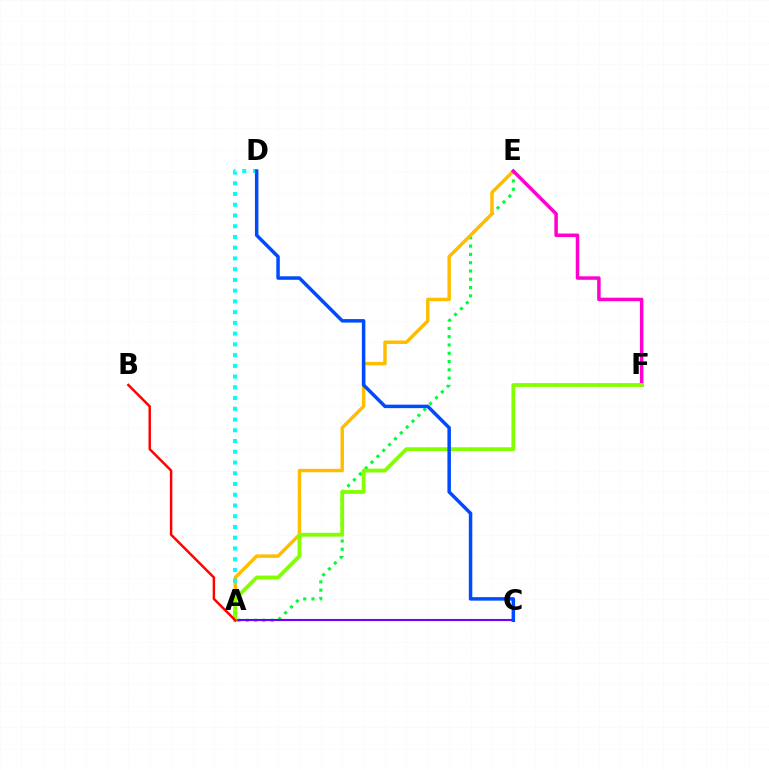{('A', 'E'): [{'color': '#00ff39', 'line_style': 'dotted', 'thickness': 2.25}, {'color': '#ffbd00', 'line_style': 'solid', 'thickness': 2.48}], ('A', 'C'): [{'color': '#7200ff', 'line_style': 'solid', 'thickness': 1.52}], ('A', 'D'): [{'color': '#00fff6', 'line_style': 'dotted', 'thickness': 2.92}], ('E', 'F'): [{'color': '#ff00cf', 'line_style': 'solid', 'thickness': 2.52}], ('A', 'F'): [{'color': '#84ff00', 'line_style': 'solid', 'thickness': 2.75}], ('C', 'D'): [{'color': '#004bff', 'line_style': 'solid', 'thickness': 2.51}], ('A', 'B'): [{'color': '#ff0000', 'line_style': 'solid', 'thickness': 1.77}]}